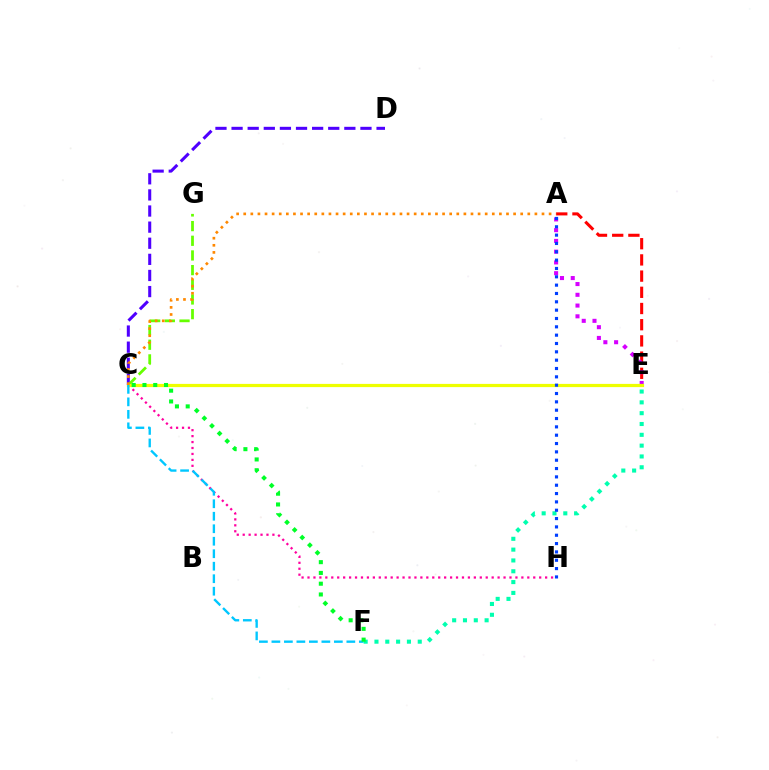{('A', 'E'): [{'color': '#ff0000', 'line_style': 'dashed', 'thickness': 2.2}, {'color': '#d600ff', 'line_style': 'dotted', 'thickness': 2.92}], ('C', 'D'): [{'color': '#4f00ff', 'line_style': 'dashed', 'thickness': 2.19}], ('C', 'H'): [{'color': '#ff00a0', 'line_style': 'dotted', 'thickness': 1.61}], ('C', 'G'): [{'color': '#66ff00', 'line_style': 'dashed', 'thickness': 1.99}], ('C', 'E'): [{'color': '#eeff00', 'line_style': 'solid', 'thickness': 2.32}], ('C', 'F'): [{'color': '#00c7ff', 'line_style': 'dashed', 'thickness': 1.7}, {'color': '#00ff27', 'line_style': 'dotted', 'thickness': 2.93}], ('A', 'C'): [{'color': '#ff8800', 'line_style': 'dotted', 'thickness': 1.93}], ('E', 'F'): [{'color': '#00ffaf', 'line_style': 'dotted', 'thickness': 2.94}], ('A', 'H'): [{'color': '#003fff', 'line_style': 'dotted', 'thickness': 2.27}]}